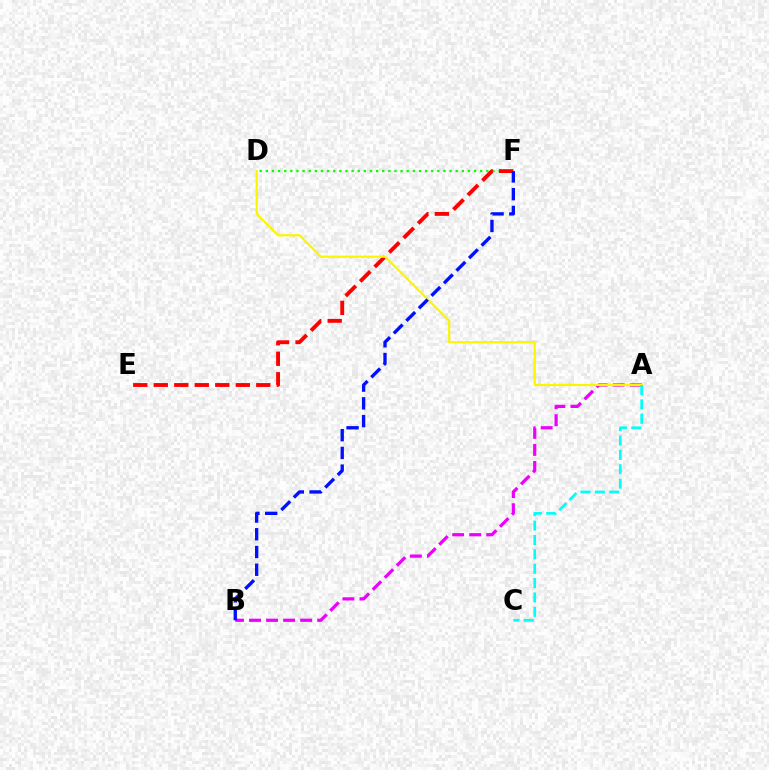{('A', 'B'): [{'color': '#ee00ff', 'line_style': 'dashed', 'thickness': 2.32}], ('D', 'F'): [{'color': '#08ff00', 'line_style': 'dotted', 'thickness': 1.66}], ('E', 'F'): [{'color': '#ff0000', 'line_style': 'dashed', 'thickness': 2.79}], ('A', 'D'): [{'color': '#fcf500', 'line_style': 'solid', 'thickness': 1.59}], ('B', 'F'): [{'color': '#0010ff', 'line_style': 'dashed', 'thickness': 2.41}], ('A', 'C'): [{'color': '#00fff6', 'line_style': 'dashed', 'thickness': 1.95}]}